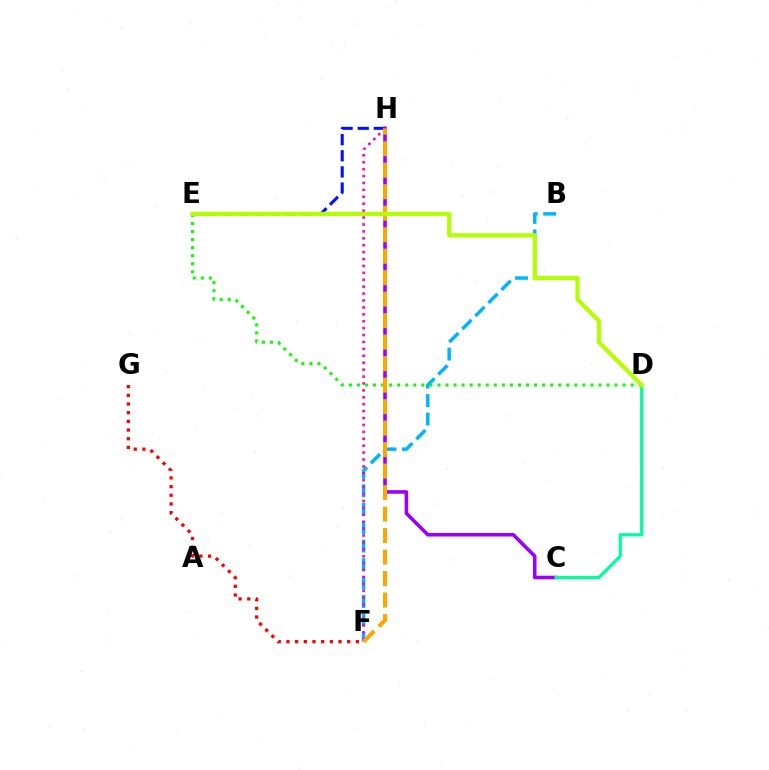{('B', 'F'): [{'color': '#00b5ff', 'line_style': 'dashed', 'thickness': 2.51}], ('F', 'G'): [{'color': '#ff0000', 'line_style': 'dotted', 'thickness': 2.36}], ('E', 'H'): [{'color': '#0010ff', 'line_style': 'dashed', 'thickness': 2.19}], ('F', 'H'): [{'color': '#ff00bd', 'line_style': 'dotted', 'thickness': 1.88}, {'color': '#ffa500', 'line_style': 'dashed', 'thickness': 2.92}], ('C', 'H'): [{'color': '#9b00ff', 'line_style': 'solid', 'thickness': 2.57}], ('C', 'D'): [{'color': '#00ff9d', 'line_style': 'solid', 'thickness': 2.29}], ('D', 'E'): [{'color': '#08ff00', 'line_style': 'dotted', 'thickness': 2.19}, {'color': '#b3ff00', 'line_style': 'solid', 'thickness': 2.99}]}